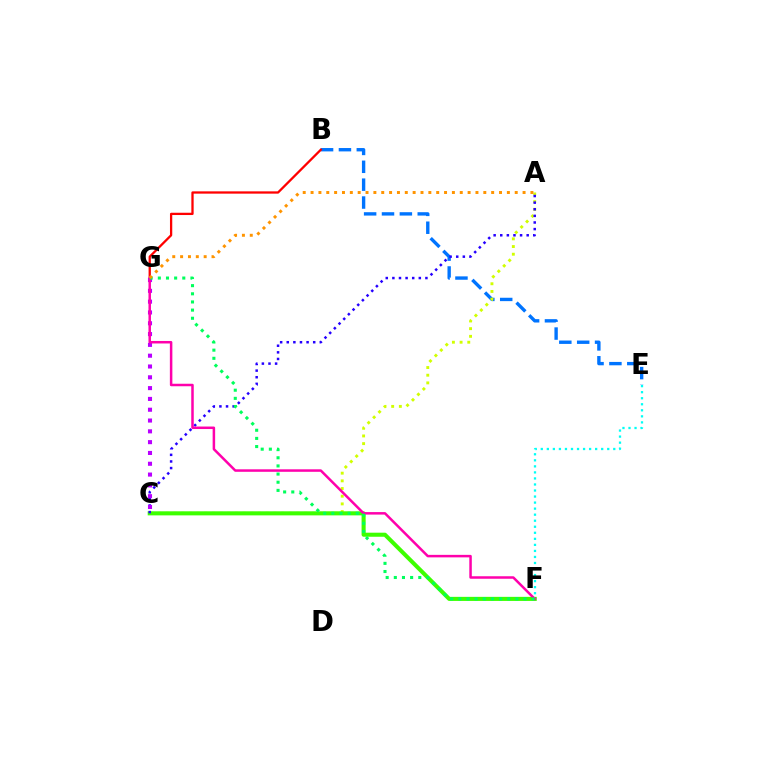{('B', 'E'): [{'color': '#0074ff', 'line_style': 'dashed', 'thickness': 2.43}], ('B', 'G'): [{'color': '#ff0000', 'line_style': 'solid', 'thickness': 1.65}], ('A', 'C'): [{'color': '#d1ff00', 'line_style': 'dotted', 'thickness': 2.09}, {'color': '#2500ff', 'line_style': 'dotted', 'thickness': 1.8}], ('C', 'F'): [{'color': '#3dff00', 'line_style': 'solid', 'thickness': 2.93}], ('E', 'F'): [{'color': '#00fff6', 'line_style': 'dotted', 'thickness': 1.64}], ('C', 'G'): [{'color': '#b900ff', 'line_style': 'dotted', 'thickness': 2.94}], ('F', 'G'): [{'color': '#ff00ac', 'line_style': 'solid', 'thickness': 1.8}, {'color': '#00ff5c', 'line_style': 'dotted', 'thickness': 2.21}], ('A', 'G'): [{'color': '#ff9400', 'line_style': 'dotted', 'thickness': 2.13}]}